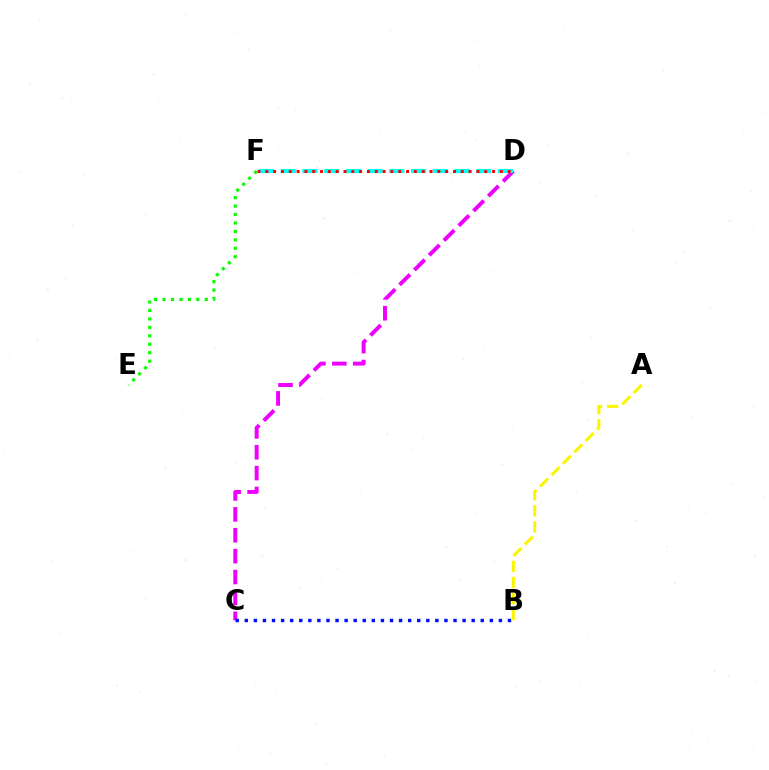{('C', 'D'): [{'color': '#ee00ff', 'line_style': 'dashed', 'thickness': 2.84}], ('E', 'F'): [{'color': '#08ff00', 'line_style': 'dotted', 'thickness': 2.3}], ('D', 'F'): [{'color': '#00fff6', 'line_style': 'dashed', 'thickness': 2.95}, {'color': '#ff0000', 'line_style': 'dotted', 'thickness': 2.12}], ('B', 'C'): [{'color': '#0010ff', 'line_style': 'dotted', 'thickness': 2.47}], ('A', 'B'): [{'color': '#fcf500', 'line_style': 'dashed', 'thickness': 2.19}]}